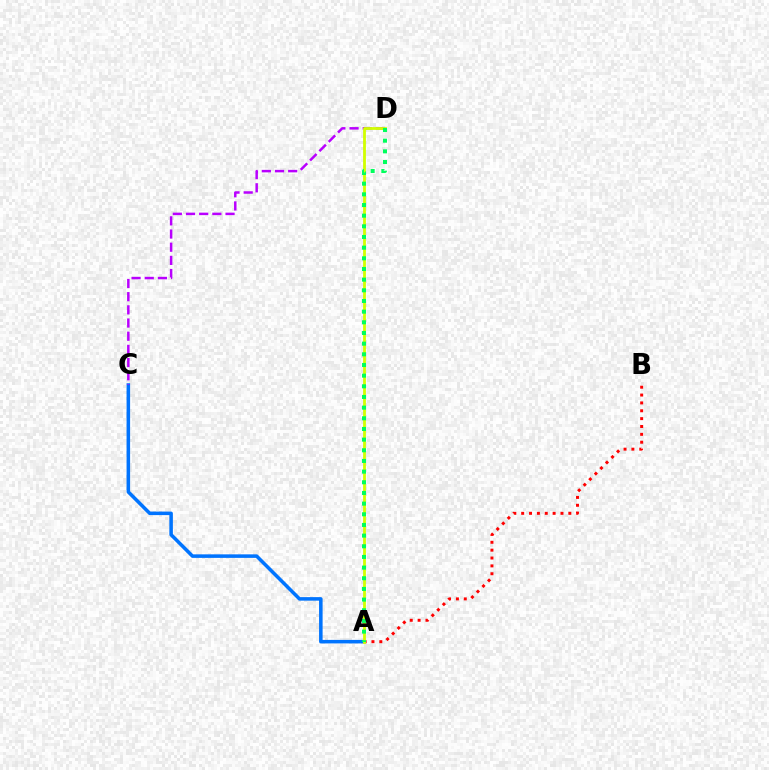{('A', 'B'): [{'color': '#ff0000', 'line_style': 'dotted', 'thickness': 2.14}], ('A', 'C'): [{'color': '#0074ff', 'line_style': 'solid', 'thickness': 2.54}], ('C', 'D'): [{'color': '#b900ff', 'line_style': 'dashed', 'thickness': 1.79}], ('A', 'D'): [{'color': '#d1ff00', 'line_style': 'solid', 'thickness': 2.01}, {'color': '#00ff5c', 'line_style': 'dotted', 'thickness': 2.9}]}